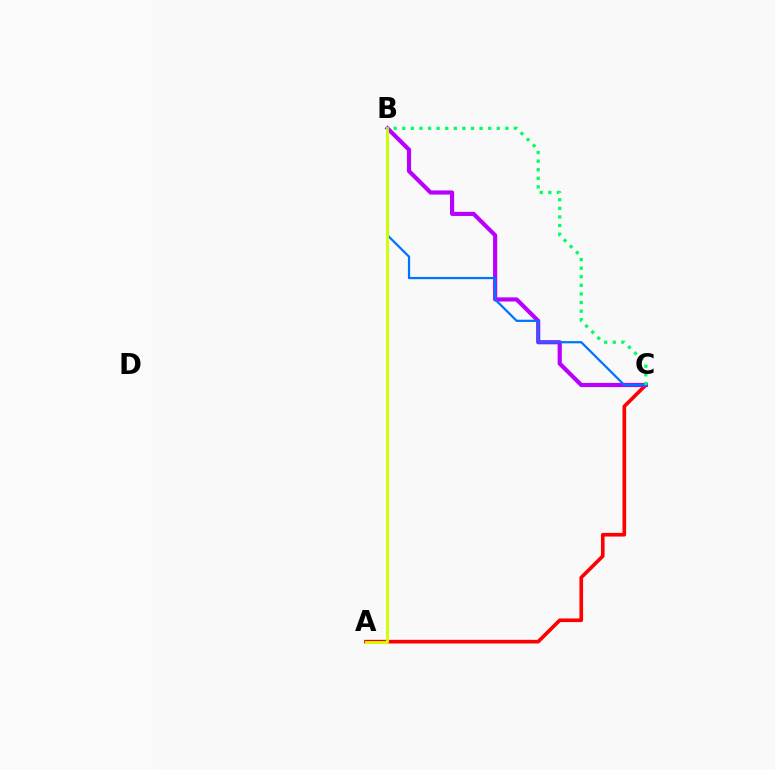{('A', 'C'): [{'color': '#ff0000', 'line_style': 'solid', 'thickness': 2.62}], ('B', 'C'): [{'color': '#b900ff', 'line_style': 'solid', 'thickness': 2.99}, {'color': '#0074ff', 'line_style': 'solid', 'thickness': 1.61}, {'color': '#00ff5c', 'line_style': 'dotted', 'thickness': 2.33}], ('A', 'B'): [{'color': '#d1ff00', 'line_style': 'solid', 'thickness': 2.05}]}